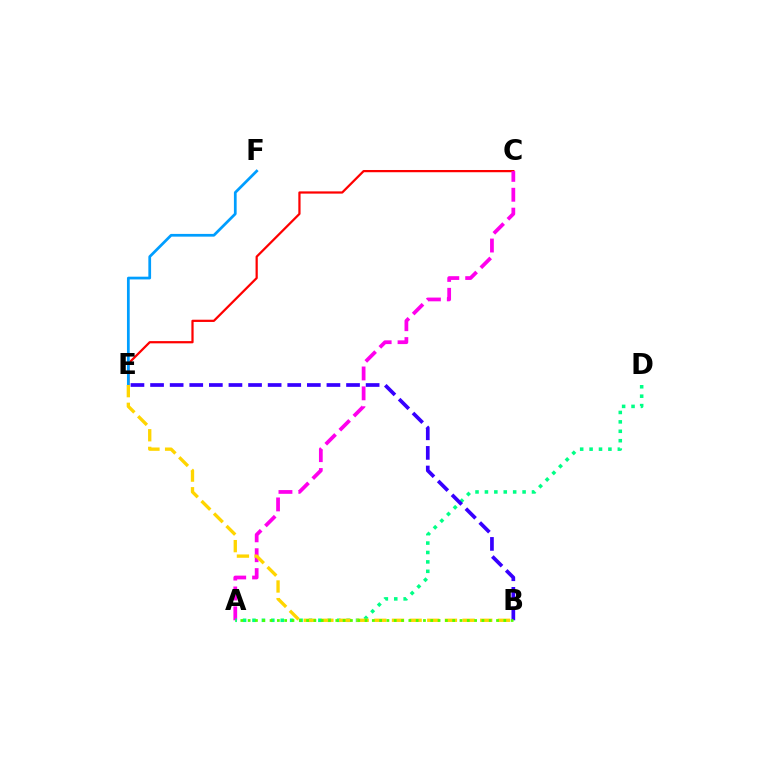{('C', 'E'): [{'color': '#ff0000', 'line_style': 'solid', 'thickness': 1.61}], ('A', 'C'): [{'color': '#ff00ed', 'line_style': 'dashed', 'thickness': 2.7}], ('A', 'D'): [{'color': '#00ff86', 'line_style': 'dotted', 'thickness': 2.56}], ('E', 'F'): [{'color': '#009eff', 'line_style': 'solid', 'thickness': 1.97}], ('B', 'E'): [{'color': '#3700ff', 'line_style': 'dashed', 'thickness': 2.66}, {'color': '#ffd500', 'line_style': 'dashed', 'thickness': 2.4}], ('A', 'B'): [{'color': '#4fff00', 'line_style': 'dotted', 'thickness': 1.98}]}